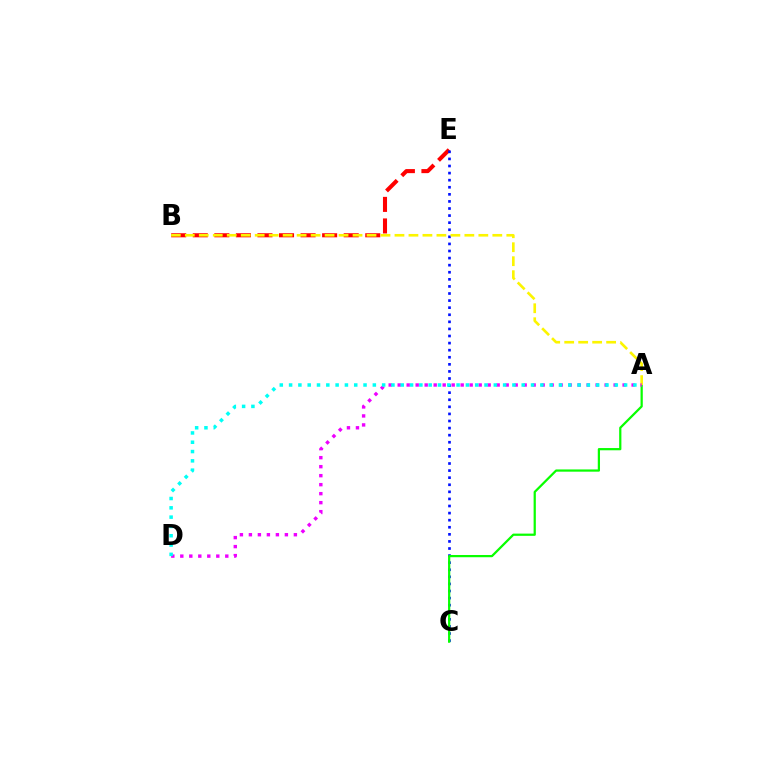{('B', 'E'): [{'color': '#ff0000', 'line_style': 'dashed', 'thickness': 2.93}], ('C', 'E'): [{'color': '#0010ff', 'line_style': 'dotted', 'thickness': 1.92}], ('A', 'C'): [{'color': '#08ff00', 'line_style': 'solid', 'thickness': 1.61}], ('A', 'B'): [{'color': '#fcf500', 'line_style': 'dashed', 'thickness': 1.9}], ('A', 'D'): [{'color': '#ee00ff', 'line_style': 'dotted', 'thickness': 2.44}, {'color': '#00fff6', 'line_style': 'dotted', 'thickness': 2.53}]}